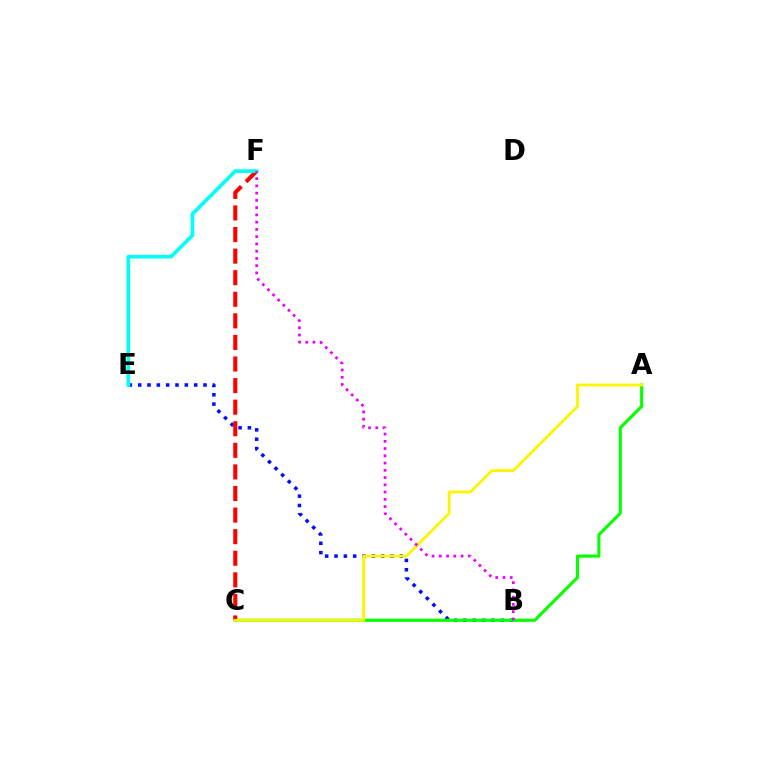{('B', 'E'): [{'color': '#0010ff', 'line_style': 'dotted', 'thickness': 2.54}], ('A', 'C'): [{'color': '#08ff00', 'line_style': 'solid', 'thickness': 2.25}, {'color': '#fcf500', 'line_style': 'solid', 'thickness': 2.02}], ('C', 'F'): [{'color': '#ff0000', 'line_style': 'dashed', 'thickness': 2.93}], ('E', 'F'): [{'color': '#00fff6', 'line_style': 'solid', 'thickness': 2.64}], ('B', 'F'): [{'color': '#ee00ff', 'line_style': 'dotted', 'thickness': 1.97}]}